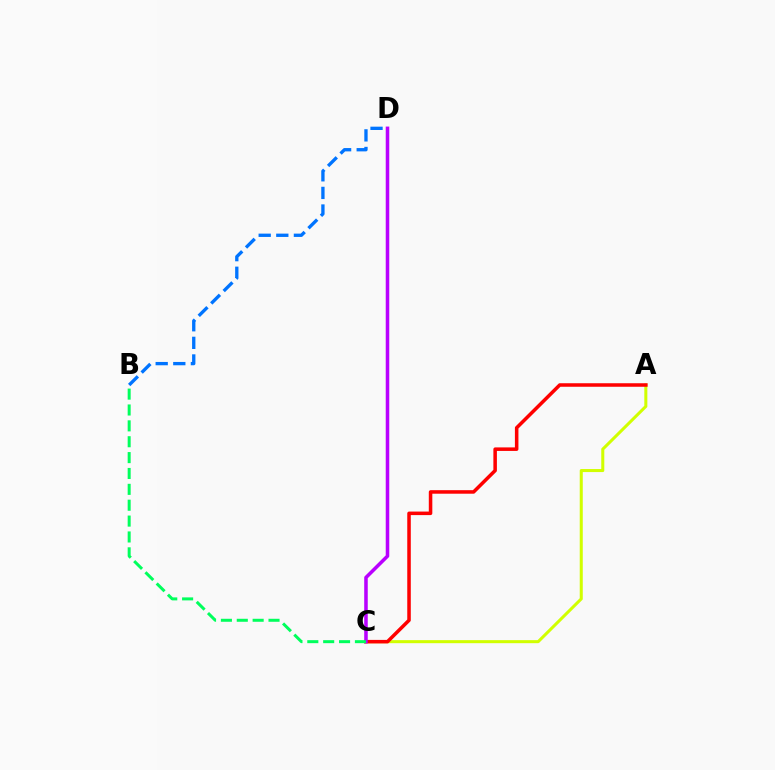{('A', 'C'): [{'color': '#d1ff00', 'line_style': 'solid', 'thickness': 2.19}, {'color': '#ff0000', 'line_style': 'solid', 'thickness': 2.54}], ('B', 'D'): [{'color': '#0074ff', 'line_style': 'dashed', 'thickness': 2.39}], ('C', 'D'): [{'color': '#b900ff', 'line_style': 'solid', 'thickness': 2.54}], ('B', 'C'): [{'color': '#00ff5c', 'line_style': 'dashed', 'thickness': 2.16}]}